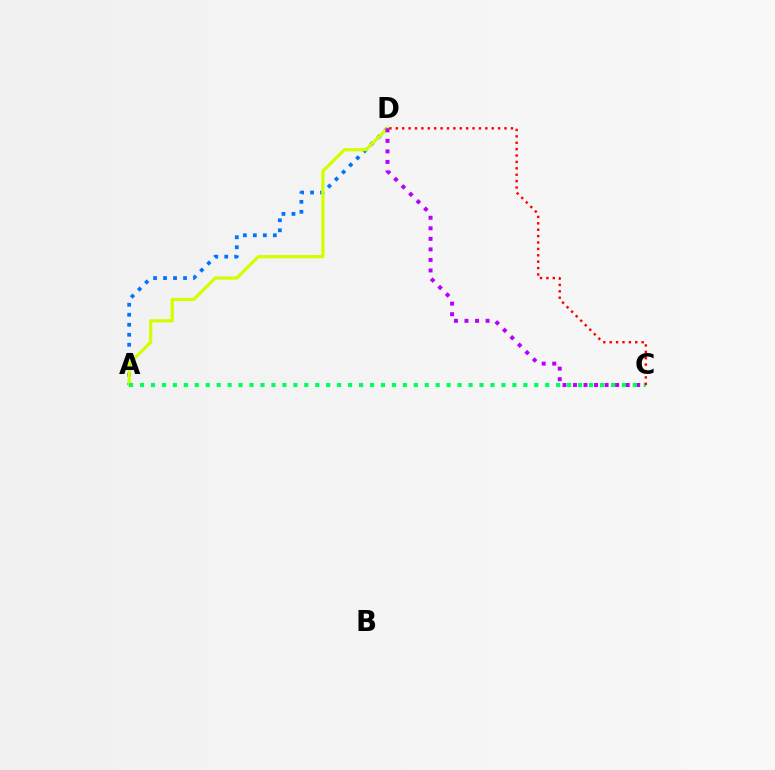{('A', 'D'): [{'color': '#0074ff', 'line_style': 'dotted', 'thickness': 2.72}, {'color': '#d1ff00', 'line_style': 'solid', 'thickness': 2.32}], ('C', 'D'): [{'color': '#b900ff', 'line_style': 'dotted', 'thickness': 2.86}, {'color': '#ff0000', 'line_style': 'dotted', 'thickness': 1.74}], ('A', 'C'): [{'color': '#00ff5c', 'line_style': 'dotted', 'thickness': 2.98}]}